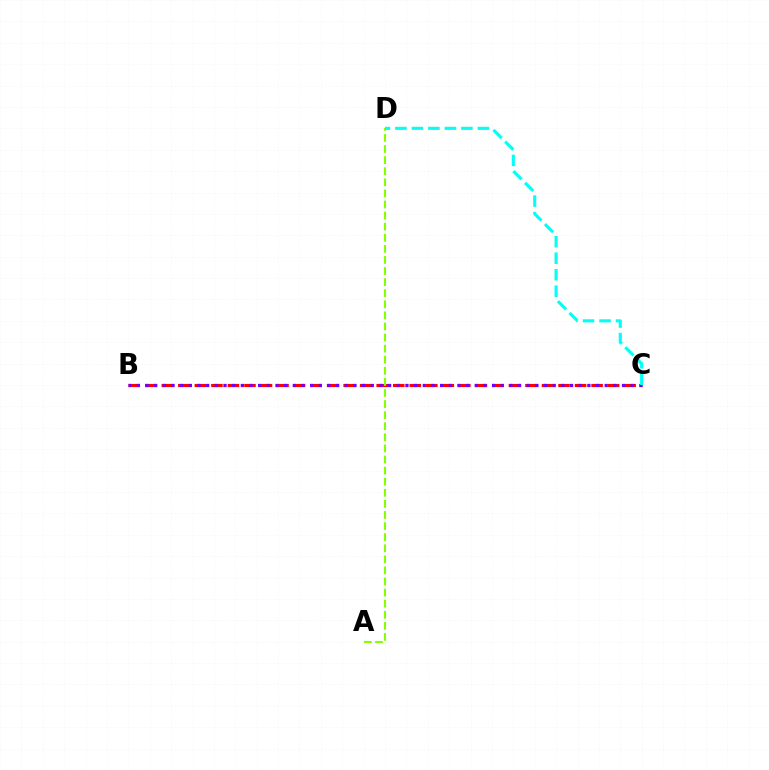{('B', 'C'): [{'color': '#ff0000', 'line_style': 'dashed', 'thickness': 2.25}, {'color': '#7200ff', 'line_style': 'dotted', 'thickness': 2.35}], ('A', 'D'): [{'color': '#84ff00', 'line_style': 'dashed', 'thickness': 1.51}], ('C', 'D'): [{'color': '#00fff6', 'line_style': 'dashed', 'thickness': 2.24}]}